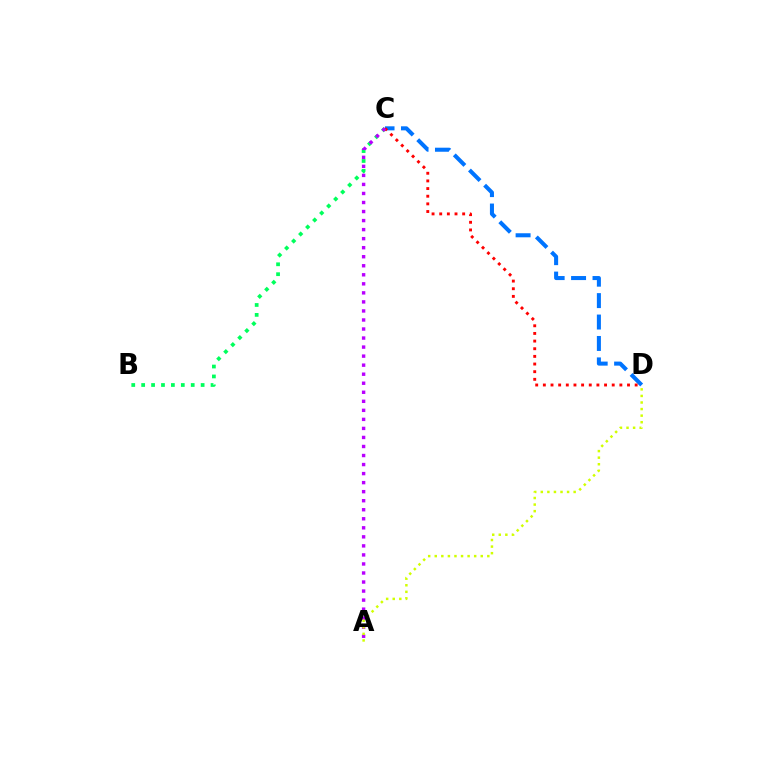{('C', 'D'): [{'color': '#0074ff', 'line_style': 'dashed', 'thickness': 2.91}, {'color': '#ff0000', 'line_style': 'dotted', 'thickness': 2.08}], ('B', 'C'): [{'color': '#00ff5c', 'line_style': 'dotted', 'thickness': 2.69}], ('A', 'C'): [{'color': '#b900ff', 'line_style': 'dotted', 'thickness': 2.46}], ('A', 'D'): [{'color': '#d1ff00', 'line_style': 'dotted', 'thickness': 1.79}]}